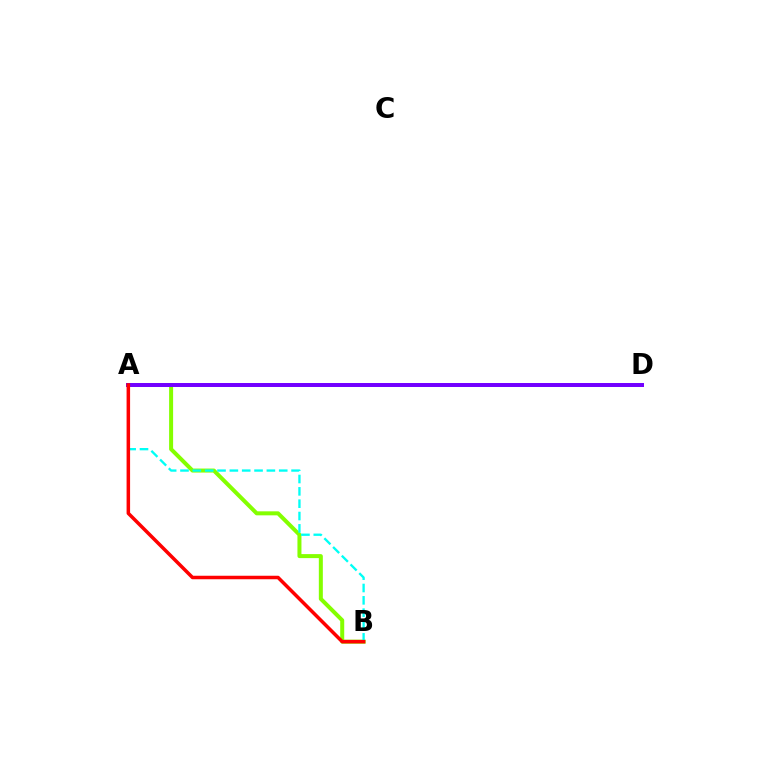{('A', 'B'): [{'color': '#84ff00', 'line_style': 'solid', 'thickness': 2.89}, {'color': '#00fff6', 'line_style': 'dashed', 'thickness': 1.68}, {'color': '#ff0000', 'line_style': 'solid', 'thickness': 2.53}], ('A', 'D'): [{'color': '#7200ff', 'line_style': 'solid', 'thickness': 2.86}]}